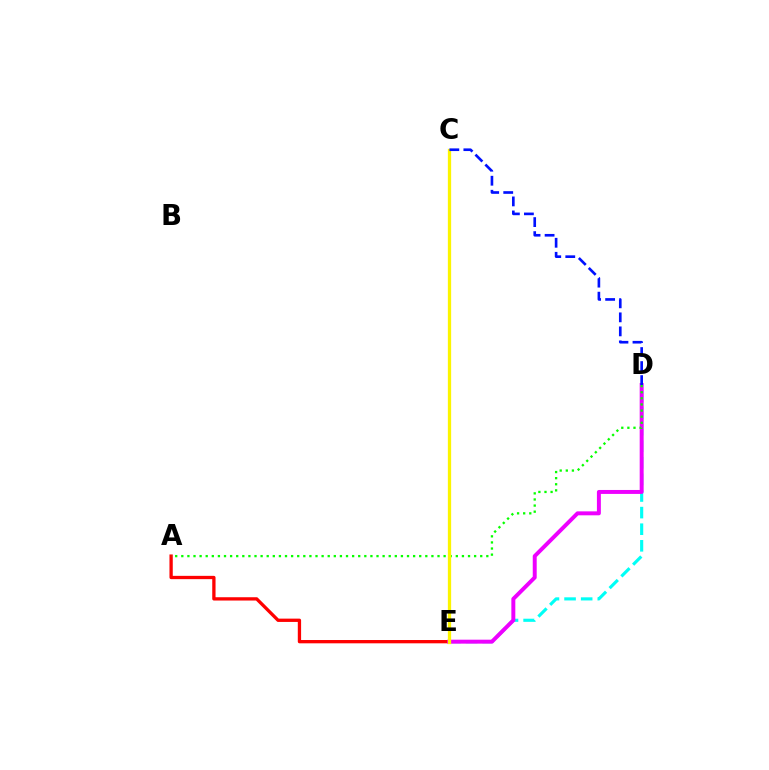{('D', 'E'): [{'color': '#00fff6', 'line_style': 'dashed', 'thickness': 2.26}, {'color': '#ee00ff', 'line_style': 'solid', 'thickness': 2.84}], ('A', 'E'): [{'color': '#ff0000', 'line_style': 'solid', 'thickness': 2.38}], ('A', 'D'): [{'color': '#08ff00', 'line_style': 'dotted', 'thickness': 1.66}], ('C', 'E'): [{'color': '#fcf500', 'line_style': 'solid', 'thickness': 2.36}], ('C', 'D'): [{'color': '#0010ff', 'line_style': 'dashed', 'thickness': 1.91}]}